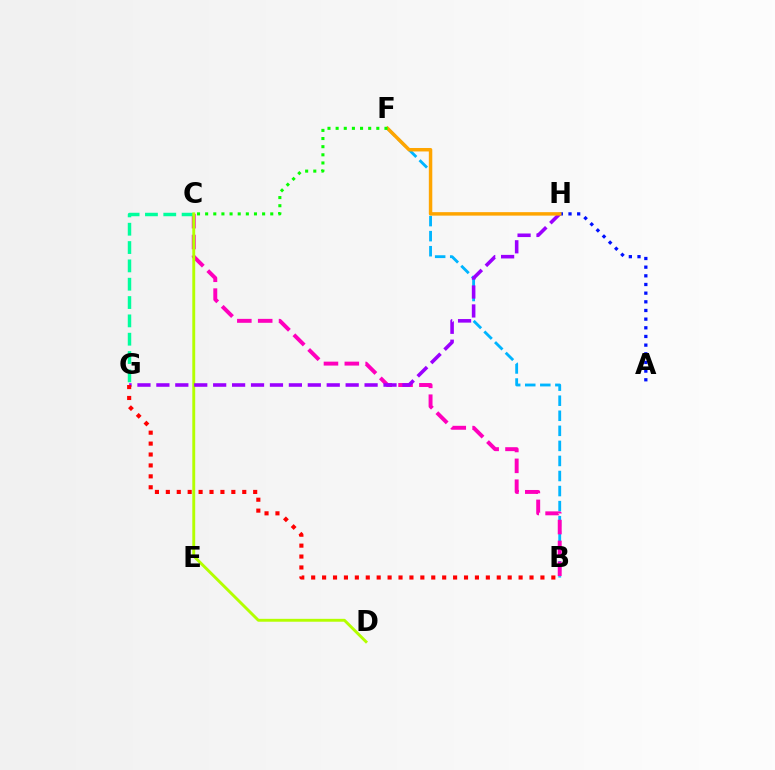{('B', 'F'): [{'color': '#00b5ff', 'line_style': 'dashed', 'thickness': 2.05}], ('A', 'H'): [{'color': '#0010ff', 'line_style': 'dotted', 'thickness': 2.35}], ('B', 'C'): [{'color': '#ff00bd', 'line_style': 'dashed', 'thickness': 2.83}], ('C', 'G'): [{'color': '#00ff9d', 'line_style': 'dashed', 'thickness': 2.49}], ('C', 'D'): [{'color': '#b3ff00', 'line_style': 'solid', 'thickness': 2.08}], ('G', 'H'): [{'color': '#9b00ff', 'line_style': 'dashed', 'thickness': 2.57}], ('F', 'H'): [{'color': '#ffa500', 'line_style': 'solid', 'thickness': 2.5}], ('C', 'F'): [{'color': '#08ff00', 'line_style': 'dotted', 'thickness': 2.21}], ('B', 'G'): [{'color': '#ff0000', 'line_style': 'dotted', 'thickness': 2.97}]}